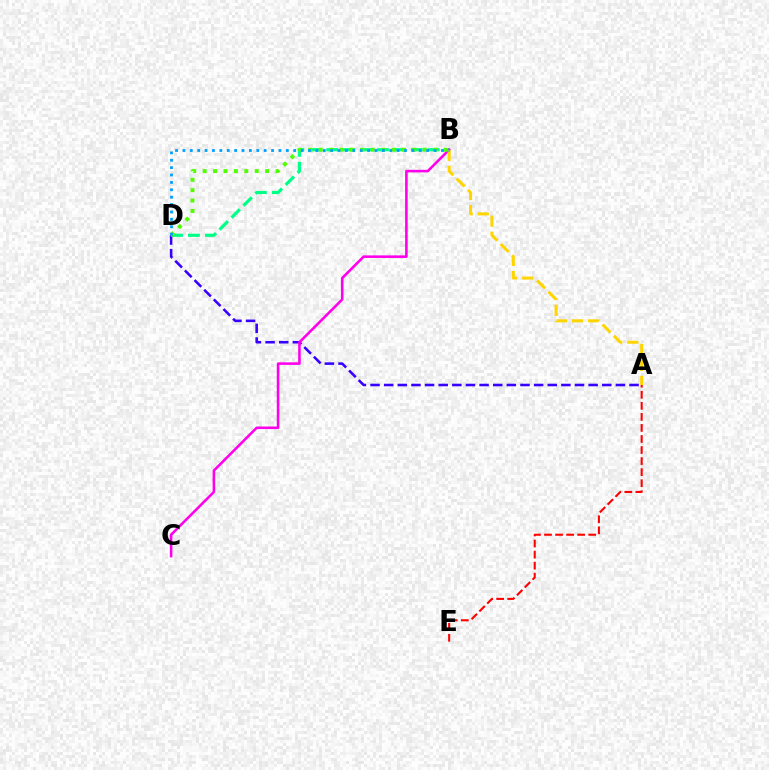{('A', 'D'): [{'color': '#3700ff', 'line_style': 'dashed', 'thickness': 1.85}], ('B', 'D'): [{'color': '#00ff86', 'line_style': 'dashed', 'thickness': 2.3}, {'color': '#4fff00', 'line_style': 'dotted', 'thickness': 2.83}, {'color': '#009eff', 'line_style': 'dotted', 'thickness': 2.01}], ('B', 'C'): [{'color': '#ff00ed', 'line_style': 'solid', 'thickness': 1.85}], ('A', 'E'): [{'color': '#ff0000', 'line_style': 'dashed', 'thickness': 1.5}], ('A', 'B'): [{'color': '#ffd500', 'line_style': 'dashed', 'thickness': 2.18}]}